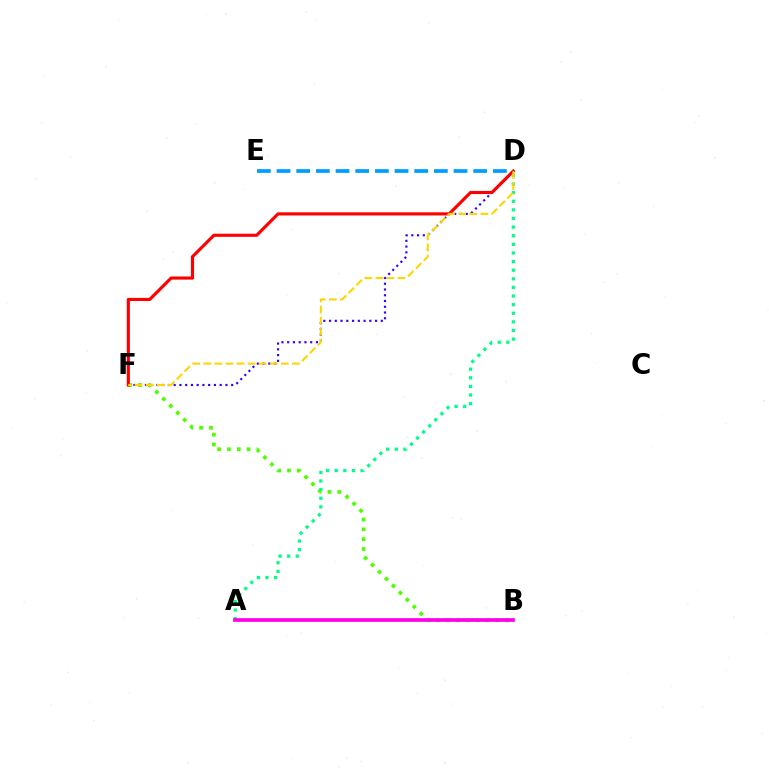{('B', 'F'): [{'color': '#4fff00', 'line_style': 'dotted', 'thickness': 2.68}], ('D', 'F'): [{'color': '#3700ff', 'line_style': 'dotted', 'thickness': 1.56}, {'color': '#ff0000', 'line_style': 'solid', 'thickness': 2.26}, {'color': '#ffd500', 'line_style': 'dashed', 'thickness': 1.51}], ('A', 'D'): [{'color': '#00ff86', 'line_style': 'dotted', 'thickness': 2.34}], ('A', 'B'): [{'color': '#ff00ed', 'line_style': 'solid', 'thickness': 2.66}], ('D', 'E'): [{'color': '#009eff', 'line_style': 'dashed', 'thickness': 2.67}]}